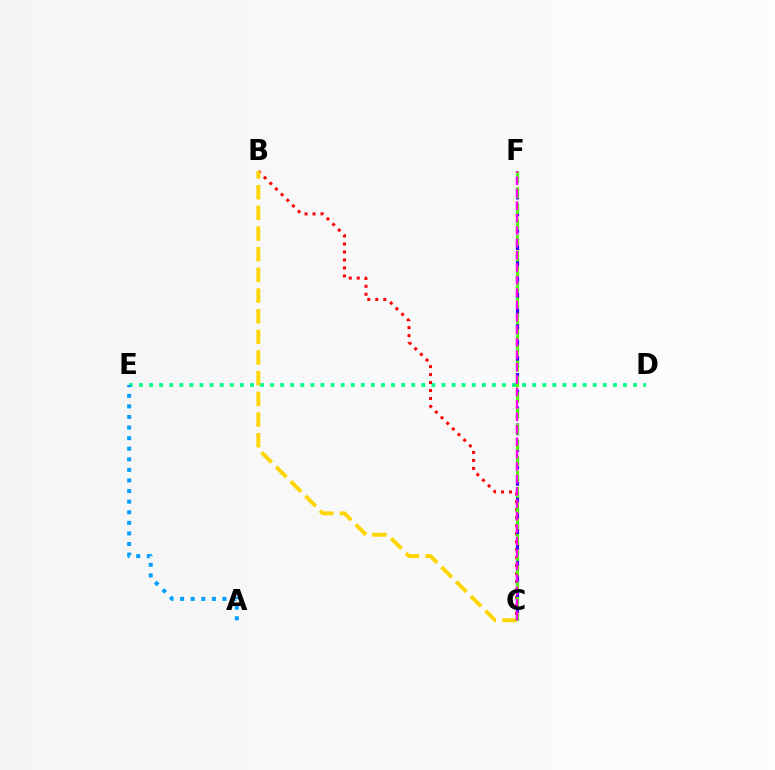{('D', 'E'): [{'color': '#00ff86', 'line_style': 'dotted', 'thickness': 2.74}], ('B', 'C'): [{'color': '#ff0000', 'line_style': 'dotted', 'thickness': 2.17}, {'color': '#ffd500', 'line_style': 'dashed', 'thickness': 2.81}], ('A', 'E'): [{'color': '#009eff', 'line_style': 'dotted', 'thickness': 2.88}], ('C', 'F'): [{'color': '#3700ff', 'line_style': 'dashed', 'thickness': 2.29}, {'color': '#4fff00', 'line_style': 'dashed', 'thickness': 2.14}, {'color': '#ff00ed', 'line_style': 'dashed', 'thickness': 1.69}]}